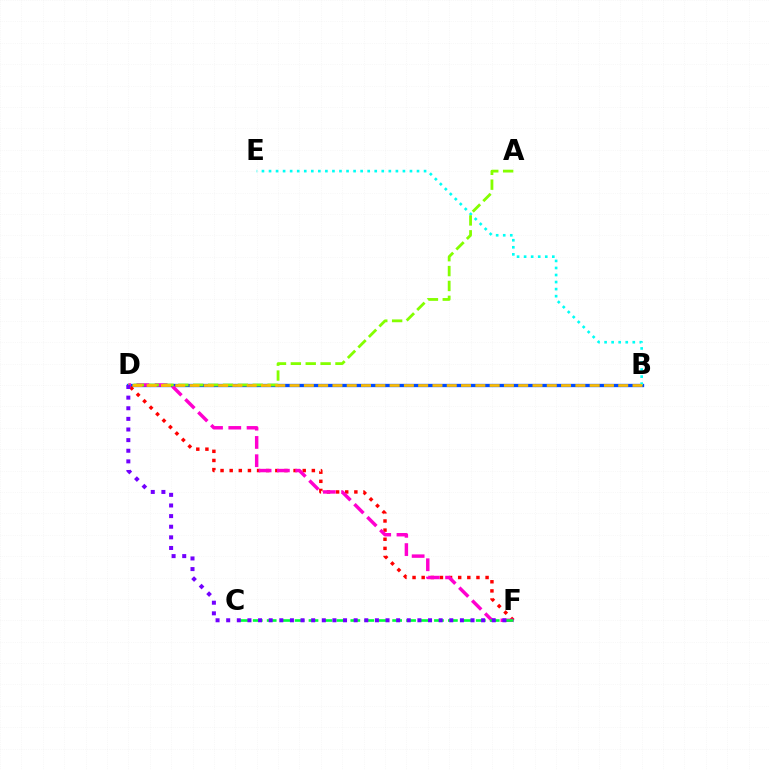{('B', 'D'): [{'color': '#004bff', 'line_style': 'solid', 'thickness': 2.39}, {'color': '#ffbd00', 'line_style': 'dashed', 'thickness': 1.94}], ('D', 'F'): [{'color': '#ff0000', 'line_style': 'dotted', 'thickness': 2.48}, {'color': '#ff00cf', 'line_style': 'dashed', 'thickness': 2.48}, {'color': '#7200ff', 'line_style': 'dotted', 'thickness': 2.89}], ('C', 'F'): [{'color': '#00ff39', 'line_style': 'dashed', 'thickness': 1.89}], ('B', 'E'): [{'color': '#00fff6', 'line_style': 'dotted', 'thickness': 1.91}], ('A', 'D'): [{'color': '#84ff00', 'line_style': 'dashed', 'thickness': 2.02}]}